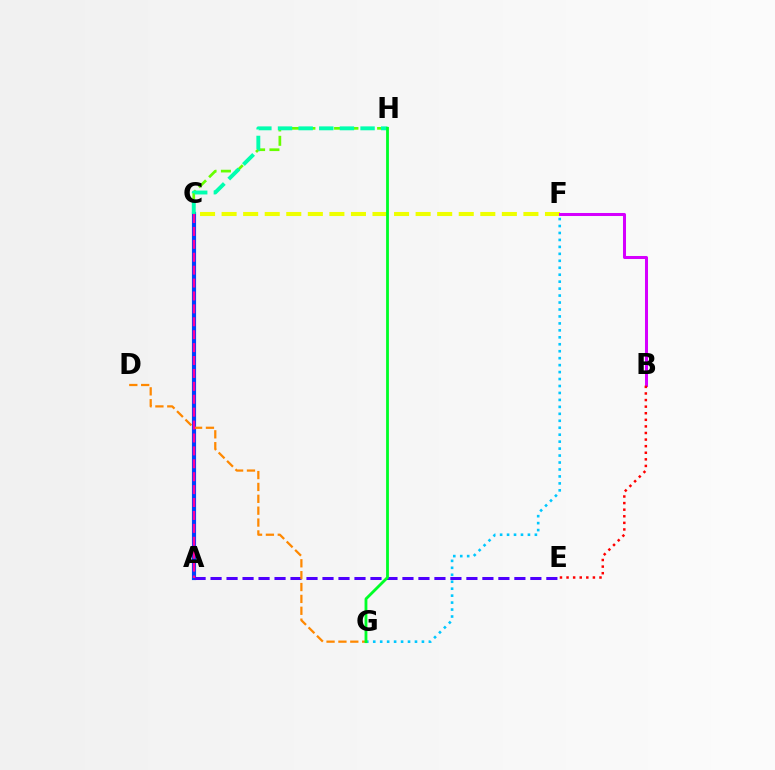{('A', 'C'): [{'color': '#003fff', 'line_style': 'solid', 'thickness': 2.98}, {'color': '#ff00a0', 'line_style': 'dashed', 'thickness': 1.75}], ('F', 'G'): [{'color': '#00c7ff', 'line_style': 'dotted', 'thickness': 1.89}], ('A', 'E'): [{'color': '#4f00ff', 'line_style': 'dashed', 'thickness': 2.17}], ('C', 'F'): [{'color': '#eeff00', 'line_style': 'dashed', 'thickness': 2.93}], ('B', 'F'): [{'color': '#d600ff', 'line_style': 'solid', 'thickness': 2.18}], ('D', 'G'): [{'color': '#ff8800', 'line_style': 'dashed', 'thickness': 1.61}], ('B', 'E'): [{'color': '#ff0000', 'line_style': 'dotted', 'thickness': 1.79}], ('C', 'H'): [{'color': '#66ff00', 'line_style': 'dashed', 'thickness': 1.95}, {'color': '#00ffaf', 'line_style': 'dashed', 'thickness': 2.8}], ('G', 'H'): [{'color': '#00ff27', 'line_style': 'solid', 'thickness': 2.03}]}